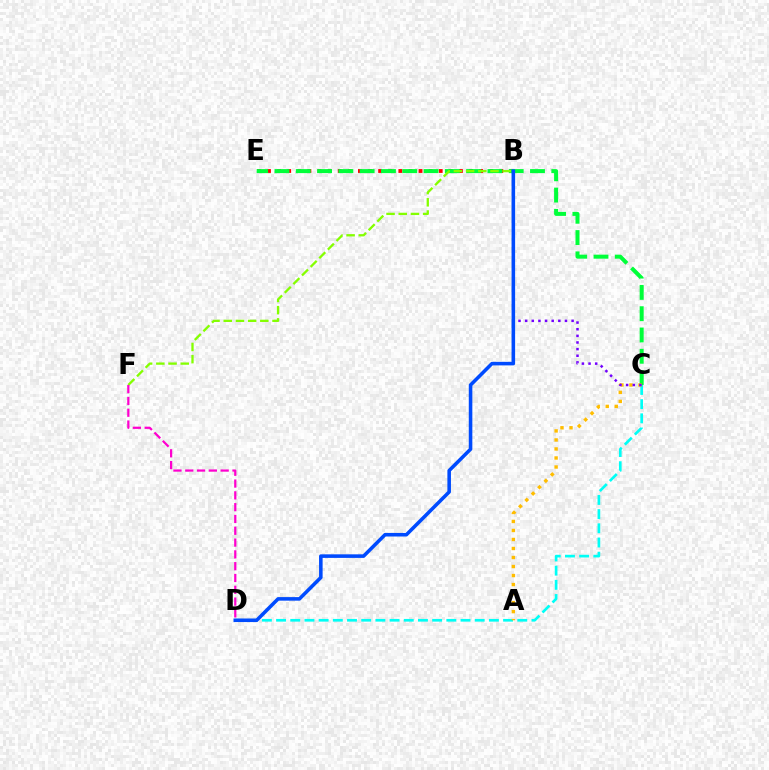{('B', 'E'): [{'color': '#ff0000', 'line_style': 'dotted', 'thickness': 2.74}], ('C', 'E'): [{'color': '#00ff39', 'line_style': 'dashed', 'thickness': 2.89}], ('C', 'D'): [{'color': '#00fff6', 'line_style': 'dashed', 'thickness': 1.93}], ('A', 'C'): [{'color': '#ffbd00', 'line_style': 'dotted', 'thickness': 2.45}], ('B', 'F'): [{'color': '#84ff00', 'line_style': 'dashed', 'thickness': 1.66}], ('B', 'C'): [{'color': '#7200ff', 'line_style': 'dotted', 'thickness': 1.8}], ('B', 'D'): [{'color': '#004bff', 'line_style': 'solid', 'thickness': 2.57}], ('D', 'F'): [{'color': '#ff00cf', 'line_style': 'dashed', 'thickness': 1.6}]}